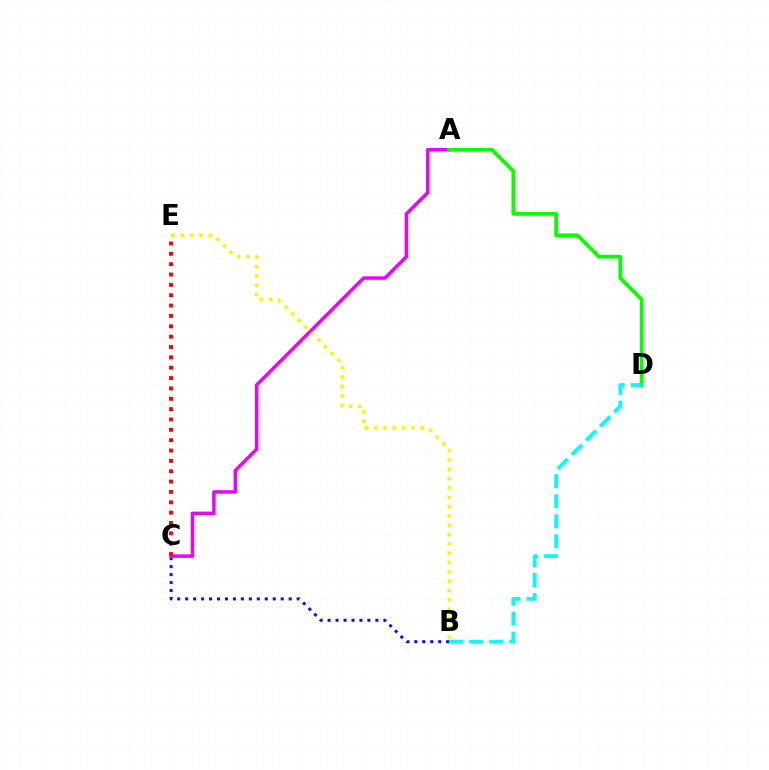{('B', 'C'): [{'color': '#0010ff', 'line_style': 'dotted', 'thickness': 2.16}], ('A', 'C'): [{'color': '#ee00ff', 'line_style': 'solid', 'thickness': 2.5}], ('B', 'E'): [{'color': '#fcf500', 'line_style': 'dotted', 'thickness': 2.53}], ('A', 'D'): [{'color': '#08ff00', 'line_style': 'solid', 'thickness': 2.69}], ('C', 'E'): [{'color': '#ff0000', 'line_style': 'dotted', 'thickness': 2.81}], ('B', 'D'): [{'color': '#00fff6', 'line_style': 'dashed', 'thickness': 2.72}]}